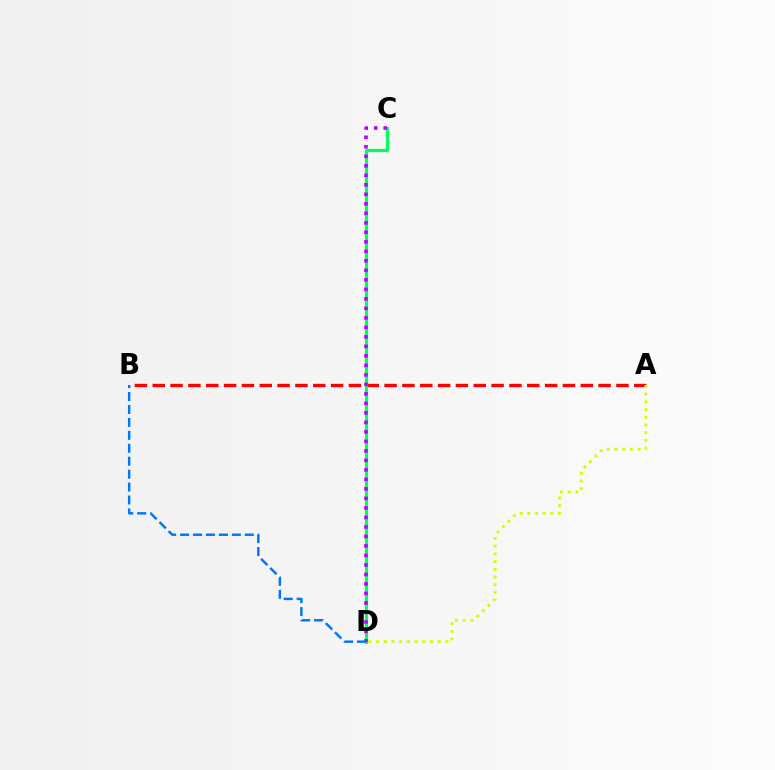{('A', 'B'): [{'color': '#ff0000', 'line_style': 'dashed', 'thickness': 2.42}], ('C', 'D'): [{'color': '#00ff5c', 'line_style': 'solid', 'thickness': 2.29}, {'color': '#b900ff', 'line_style': 'dotted', 'thickness': 2.58}], ('A', 'D'): [{'color': '#d1ff00', 'line_style': 'dotted', 'thickness': 2.09}], ('B', 'D'): [{'color': '#0074ff', 'line_style': 'dashed', 'thickness': 1.76}]}